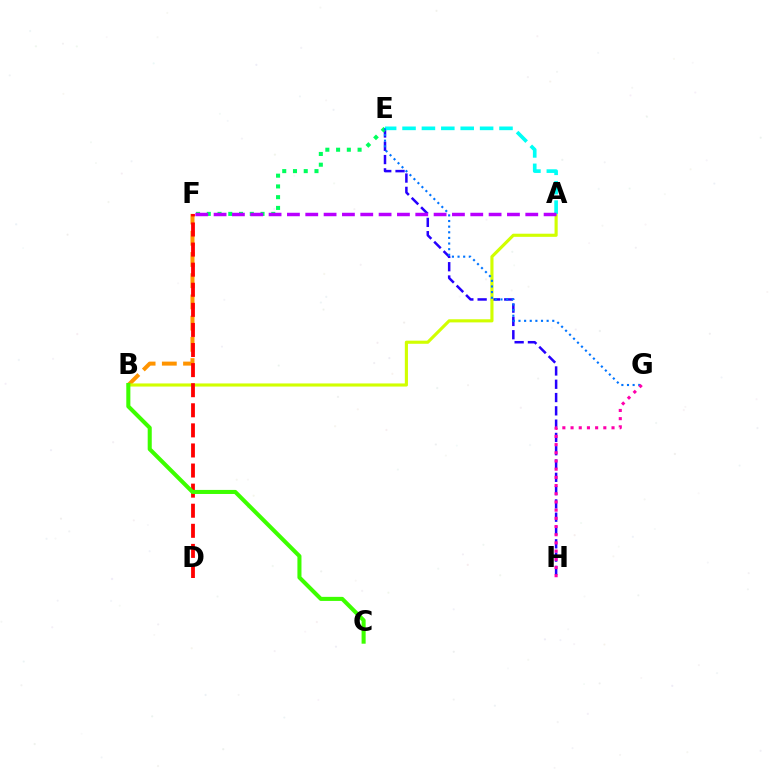{('B', 'F'): [{'color': '#ff9400', 'line_style': 'dashed', 'thickness': 2.88}], ('E', 'H'): [{'color': '#2500ff', 'line_style': 'dashed', 'thickness': 1.81}], ('A', 'B'): [{'color': '#d1ff00', 'line_style': 'solid', 'thickness': 2.25}], ('E', 'F'): [{'color': '#00ff5c', 'line_style': 'dotted', 'thickness': 2.92}], ('A', 'E'): [{'color': '#00fff6', 'line_style': 'dashed', 'thickness': 2.63}], ('D', 'F'): [{'color': '#ff0000', 'line_style': 'dashed', 'thickness': 2.73}], ('B', 'C'): [{'color': '#3dff00', 'line_style': 'solid', 'thickness': 2.92}], ('E', 'G'): [{'color': '#0074ff', 'line_style': 'dotted', 'thickness': 1.53}], ('A', 'F'): [{'color': '#b900ff', 'line_style': 'dashed', 'thickness': 2.49}], ('G', 'H'): [{'color': '#ff00ac', 'line_style': 'dotted', 'thickness': 2.23}]}